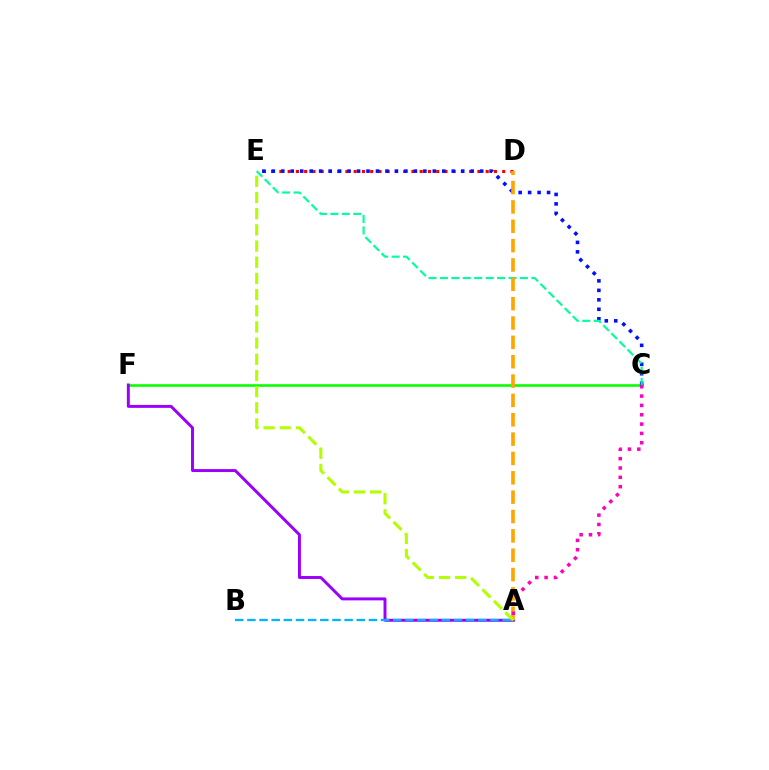{('C', 'F'): [{'color': '#08ff00', 'line_style': 'solid', 'thickness': 1.87}], ('A', 'F'): [{'color': '#9b00ff', 'line_style': 'solid', 'thickness': 2.12}], ('D', 'E'): [{'color': '#ff0000', 'line_style': 'dotted', 'thickness': 2.24}], ('C', 'E'): [{'color': '#0010ff', 'line_style': 'dotted', 'thickness': 2.57}, {'color': '#00ff9d', 'line_style': 'dashed', 'thickness': 1.55}], ('A', 'B'): [{'color': '#00b5ff', 'line_style': 'dashed', 'thickness': 1.65}], ('A', 'D'): [{'color': '#ffa500', 'line_style': 'dashed', 'thickness': 2.63}], ('A', 'E'): [{'color': '#b3ff00', 'line_style': 'dashed', 'thickness': 2.2}], ('A', 'C'): [{'color': '#ff00bd', 'line_style': 'dotted', 'thickness': 2.54}]}